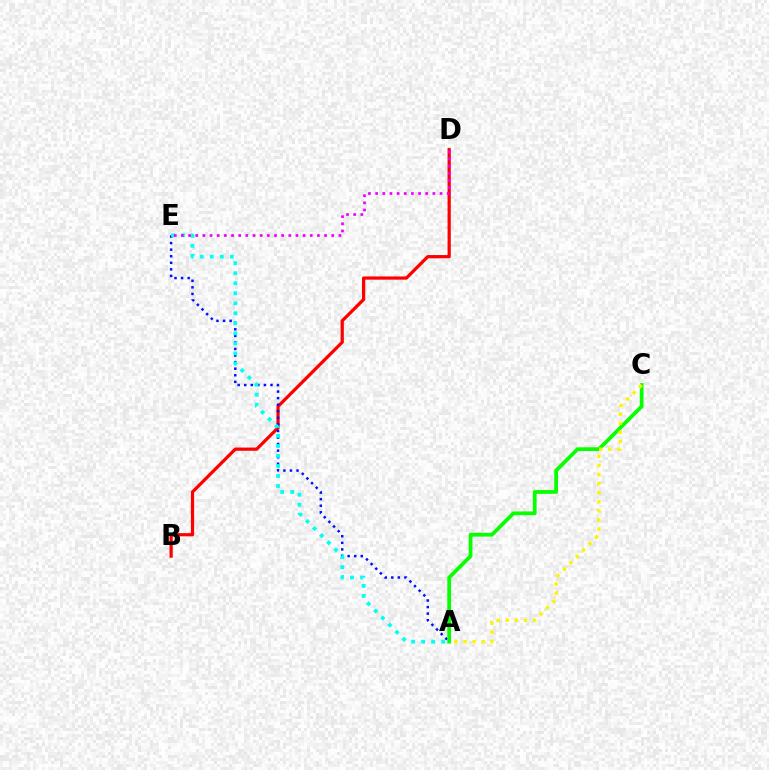{('B', 'D'): [{'color': '#ff0000', 'line_style': 'solid', 'thickness': 2.32}], ('A', 'E'): [{'color': '#0010ff', 'line_style': 'dotted', 'thickness': 1.78}, {'color': '#00fff6', 'line_style': 'dotted', 'thickness': 2.72}], ('A', 'C'): [{'color': '#08ff00', 'line_style': 'solid', 'thickness': 2.71}, {'color': '#fcf500', 'line_style': 'dotted', 'thickness': 2.47}], ('D', 'E'): [{'color': '#ee00ff', 'line_style': 'dotted', 'thickness': 1.94}]}